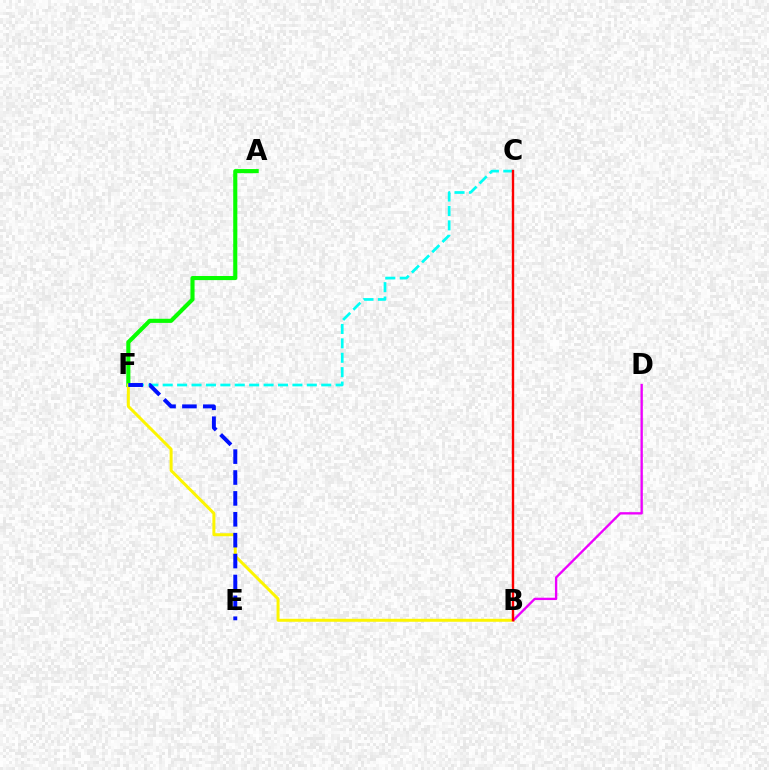{('A', 'F'): [{'color': '#08ff00', 'line_style': 'solid', 'thickness': 2.96}], ('B', 'F'): [{'color': '#fcf500', 'line_style': 'solid', 'thickness': 2.15}], ('C', 'F'): [{'color': '#00fff6', 'line_style': 'dashed', 'thickness': 1.96}], ('E', 'F'): [{'color': '#0010ff', 'line_style': 'dashed', 'thickness': 2.84}], ('B', 'D'): [{'color': '#ee00ff', 'line_style': 'solid', 'thickness': 1.68}], ('B', 'C'): [{'color': '#ff0000', 'line_style': 'solid', 'thickness': 1.72}]}